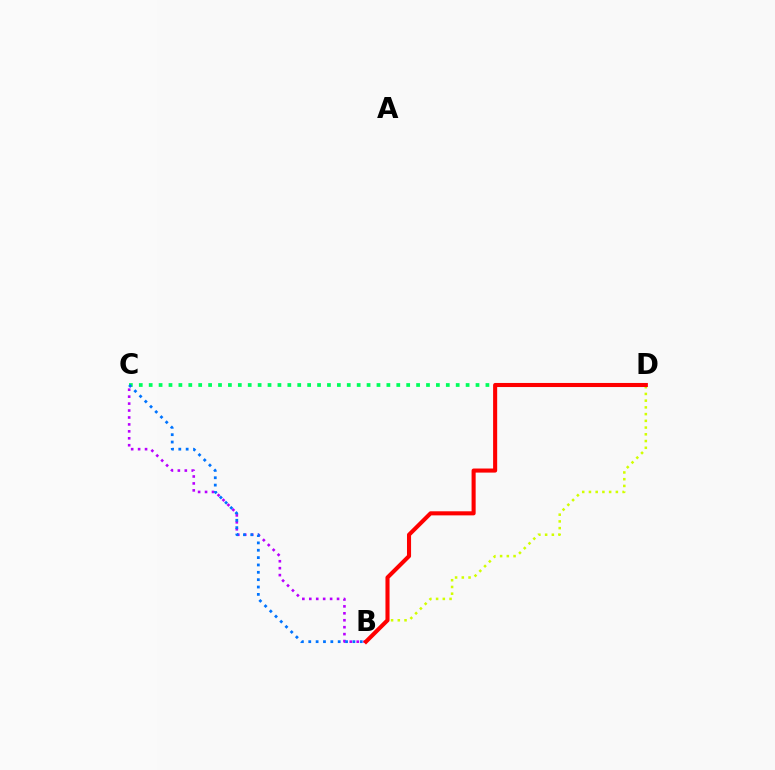{('B', 'C'): [{'color': '#b900ff', 'line_style': 'dotted', 'thickness': 1.89}, {'color': '#0074ff', 'line_style': 'dotted', 'thickness': 2.0}], ('B', 'D'): [{'color': '#d1ff00', 'line_style': 'dotted', 'thickness': 1.83}, {'color': '#ff0000', 'line_style': 'solid', 'thickness': 2.94}], ('C', 'D'): [{'color': '#00ff5c', 'line_style': 'dotted', 'thickness': 2.69}]}